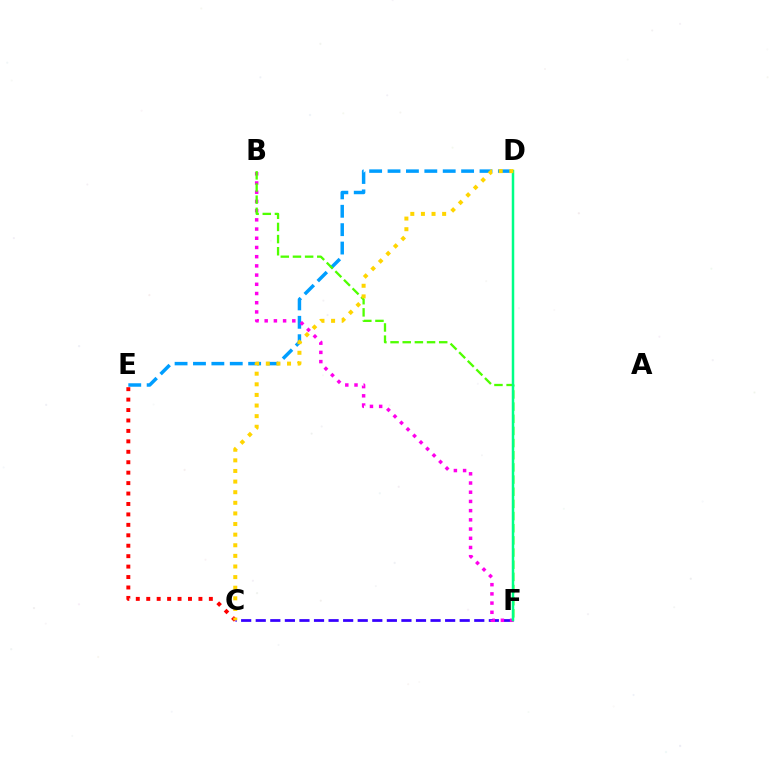{('C', 'F'): [{'color': '#3700ff', 'line_style': 'dashed', 'thickness': 1.98}], ('D', 'E'): [{'color': '#009eff', 'line_style': 'dashed', 'thickness': 2.5}], ('B', 'F'): [{'color': '#ff00ed', 'line_style': 'dotted', 'thickness': 2.5}, {'color': '#4fff00', 'line_style': 'dashed', 'thickness': 1.65}], ('C', 'E'): [{'color': '#ff0000', 'line_style': 'dotted', 'thickness': 2.84}], ('D', 'F'): [{'color': '#00ff86', 'line_style': 'solid', 'thickness': 1.8}], ('C', 'D'): [{'color': '#ffd500', 'line_style': 'dotted', 'thickness': 2.88}]}